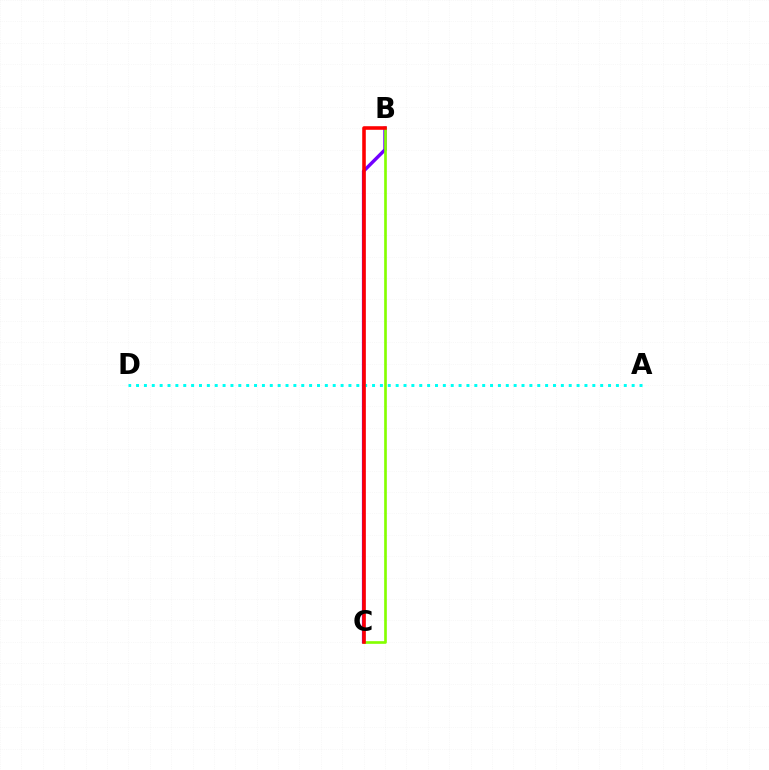{('B', 'C'): [{'color': '#7200ff', 'line_style': 'solid', 'thickness': 2.46}, {'color': '#84ff00', 'line_style': 'solid', 'thickness': 1.92}, {'color': '#ff0000', 'line_style': 'solid', 'thickness': 2.58}], ('A', 'D'): [{'color': '#00fff6', 'line_style': 'dotted', 'thickness': 2.14}]}